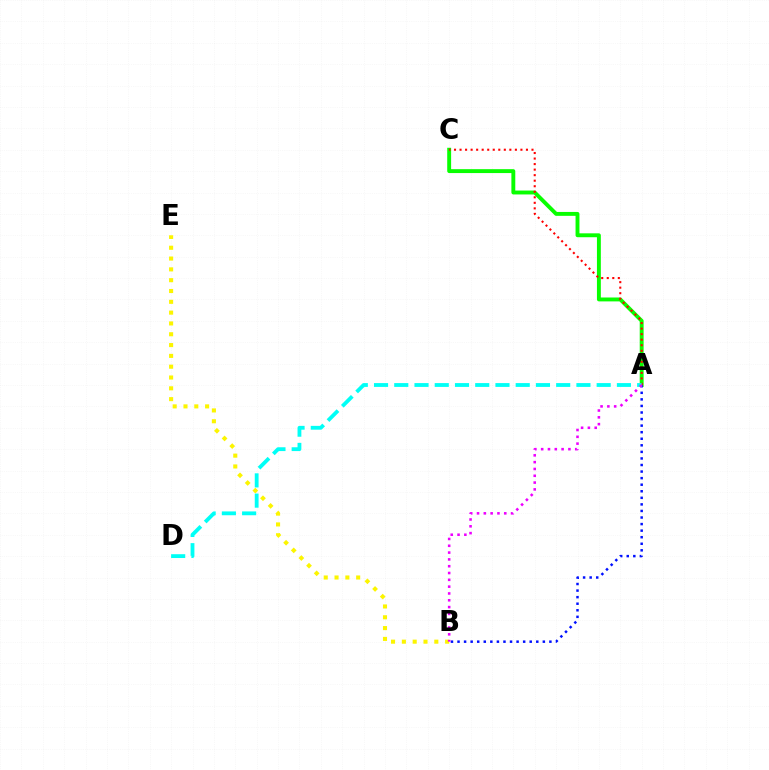{('A', 'C'): [{'color': '#08ff00', 'line_style': 'solid', 'thickness': 2.81}, {'color': '#ff0000', 'line_style': 'dotted', 'thickness': 1.5}], ('B', 'E'): [{'color': '#fcf500', 'line_style': 'dotted', 'thickness': 2.94}], ('A', 'B'): [{'color': '#0010ff', 'line_style': 'dotted', 'thickness': 1.78}, {'color': '#ee00ff', 'line_style': 'dotted', 'thickness': 1.85}], ('A', 'D'): [{'color': '#00fff6', 'line_style': 'dashed', 'thickness': 2.75}]}